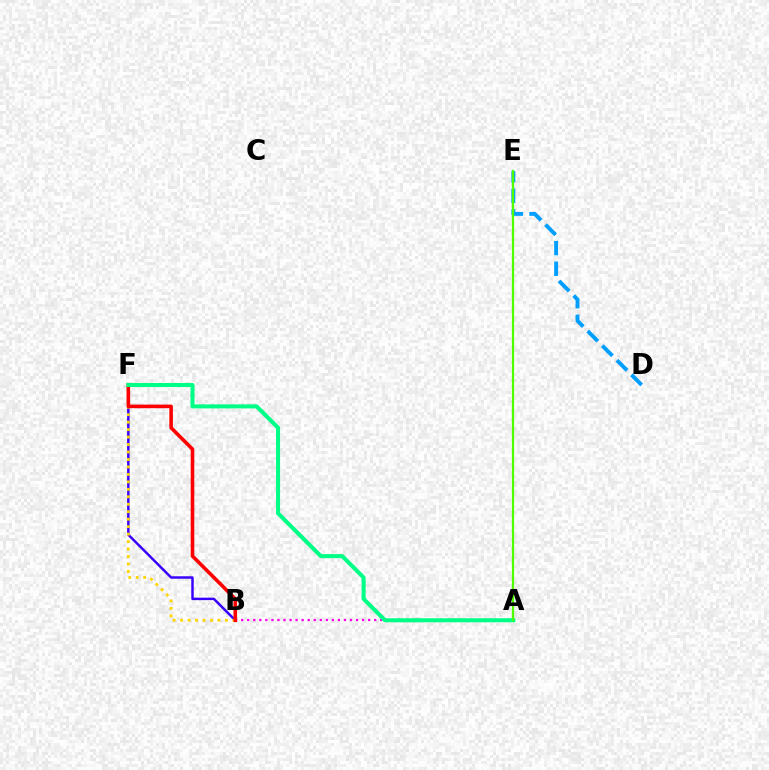{('D', 'E'): [{'color': '#009eff', 'line_style': 'dashed', 'thickness': 2.8}], ('B', 'F'): [{'color': '#3700ff', 'line_style': 'solid', 'thickness': 1.77}, {'color': '#ffd500', 'line_style': 'dotted', 'thickness': 2.03}, {'color': '#ff0000', 'line_style': 'solid', 'thickness': 2.58}], ('A', 'B'): [{'color': '#ff00ed', 'line_style': 'dotted', 'thickness': 1.64}], ('A', 'F'): [{'color': '#00ff86', 'line_style': 'solid', 'thickness': 2.91}], ('A', 'E'): [{'color': '#4fff00', 'line_style': 'solid', 'thickness': 1.64}]}